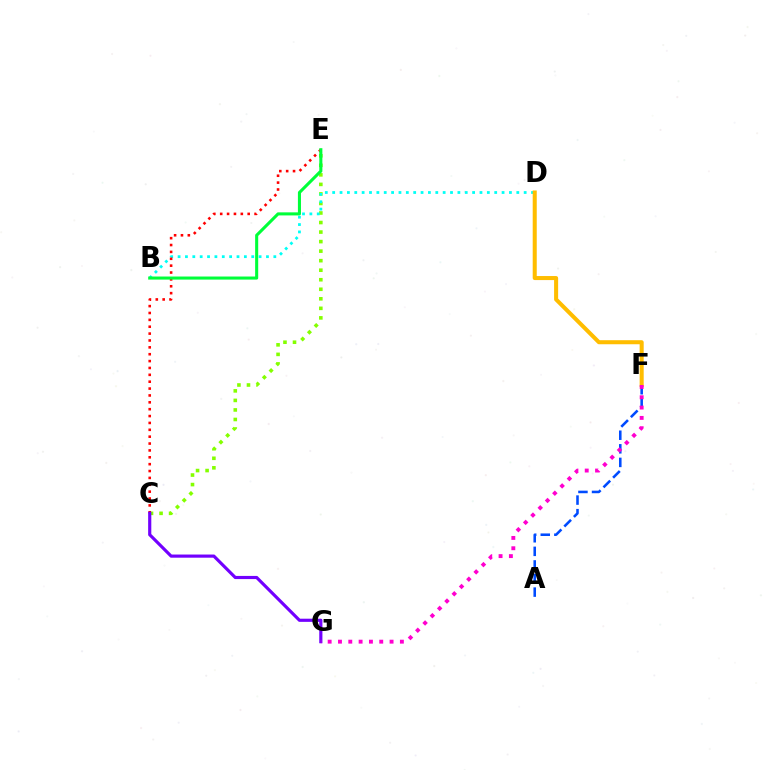{('A', 'F'): [{'color': '#004bff', 'line_style': 'dashed', 'thickness': 1.85}], ('C', 'E'): [{'color': '#84ff00', 'line_style': 'dotted', 'thickness': 2.59}, {'color': '#ff0000', 'line_style': 'dotted', 'thickness': 1.87}], ('B', 'D'): [{'color': '#00fff6', 'line_style': 'dotted', 'thickness': 2.0}], ('D', 'F'): [{'color': '#ffbd00', 'line_style': 'solid', 'thickness': 2.91}], ('B', 'E'): [{'color': '#00ff39', 'line_style': 'solid', 'thickness': 2.21}], ('C', 'G'): [{'color': '#7200ff', 'line_style': 'solid', 'thickness': 2.27}], ('F', 'G'): [{'color': '#ff00cf', 'line_style': 'dotted', 'thickness': 2.8}]}